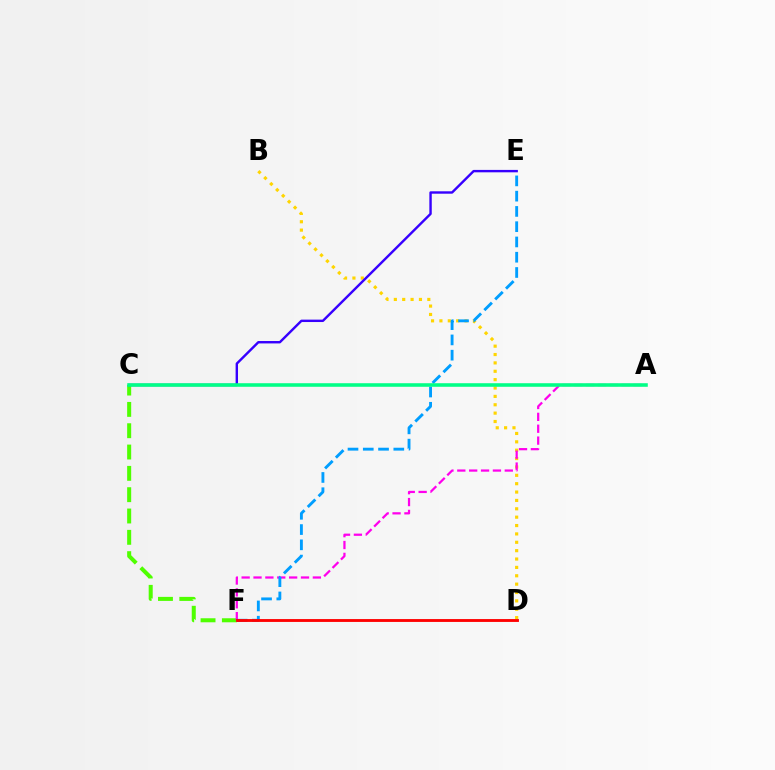{('C', 'F'): [{'color': '#4fff00', 'line_style': 'dashed', 'thickness': 2.9}], ('B', 'D'): [{'color': '#ffd500', 'line_style': 'dotted', 'thickness': 2.27}], ('C', 'E'): [{'color': '#3700ff', 'line_style': 'solid', 'thickness': 1.73}], ('A', 'F'): [{'color': '#ff00ed', 'line_style': 'dashed', 'thickness': 1.61}], ('E', 'F'): [{'color': '#009eff', 'line_style': 'dashed', 'thickness': 2.07}], ('A', 'C'): [{'color': '#00ff86', 'line_style': 'solid', 'thickness': 2.56}], ('D', 'F'): [{'color': '#ff0000', 'line_style': 'solid', 'thickness': 2.06}]}